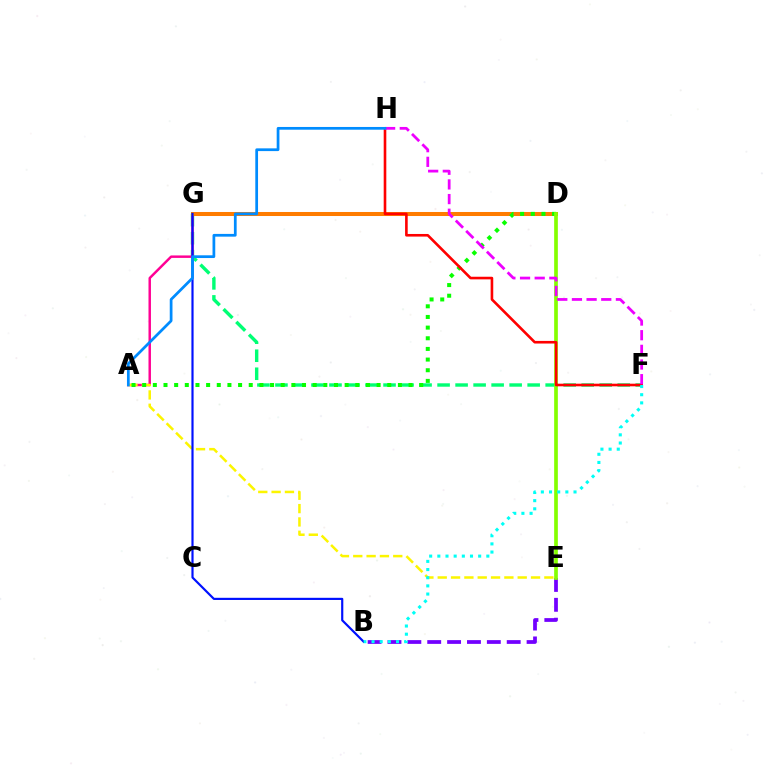{('F', 'G'): [{'color': '#00ff74', 'line_style': 'dashed', 'thickness': 2.45}], ('A', 'G'): [{'color': '#ff0094', 'line_style': 'solid', 'thickness': 1.77}], ('A', 'E'): [{'color': '#fcf500', 'line_style': 'dashed', 'thickness': 1.81}], ('D', 'G'): [{'color': '#ff7c00', 'line_style': 'solid', 'thickness': 2.9}], ('B', 'G'): [{'color': '#0010ff', 'line_style': 'solid', 'thickness': 1.56}], ('A', 'D'): [{'color': '#08ff00', 'line_style': 'dotted', 'thickness': 2.9}], ('B', 'E'): [{'color': '#7200ff', 'line_style': 'dashed', 'thickness': 2.7}], ('D', 'E'): [{'color': '#84ff00', 'line_style': 'solid', 'thickness': 2.65}], ('F', 'H'): [{'color': '#ff0000', 'line_style': 'solid', 'thickness': 1.88}, {'color': '#ee00ff', 'line_style': 'dashed', 'thickness': 1.99}], ('A', 'H'): [{'color': '#008cff', 'line_style': 'solid', 'thickness': 1.97}], ('B', 'F'): [{'color': '#00fff6', 'line_style': 'dotted', 'thickness': 2.22}]}